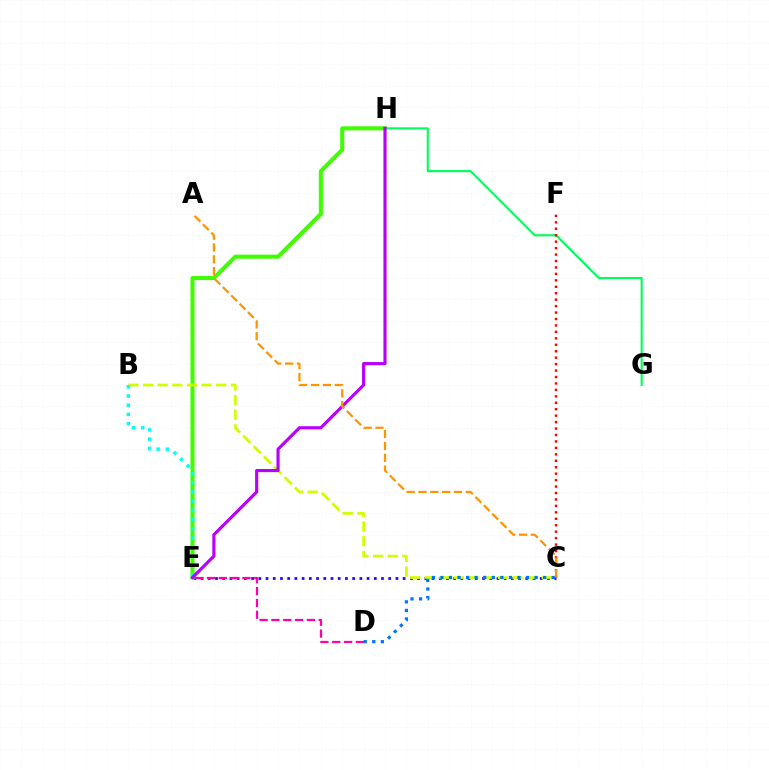{('C', 'E'): [{'color': '#2500ff', 'line_style': 'dotted', 'thickness': 1.96}], ('E', 'H'): [{'color': '#3dff00', 'line_style': 'solid', 'thickness': 2.92}, {'color': '#b900ff', 'line_style': 'solid', 'thickness': 2.27}], ('B', 'C'): [{'color': '#d1ff00', 'line_style': 'dashed', 'thickness': 1.99}], ('G', 'H'): [{'color': '#00ff5c', 'line_style': 'solid', 'thickness': 1.51}], ('D', 'E'): [{'color': '#ff00ac', 'line_style': 'dashed', 'thickness': 1.61}], ('B', 'E'): [{'color': '#00fff6', 'line_style': 'dotted', 'thickness': 2.51}], ('C', 'D'): [{'color': '#0074ff', 'line_style': 'dotted', 'thickness': 2.32}], ('C', 'F'): [{'color': '#ff0000', 'line_style': 'dotted', 'thickness': 1.75}], ('A', 'C'): [{'color': '#ff9400', 'line_style': 'dashed', 'thickness': 1.61}]}